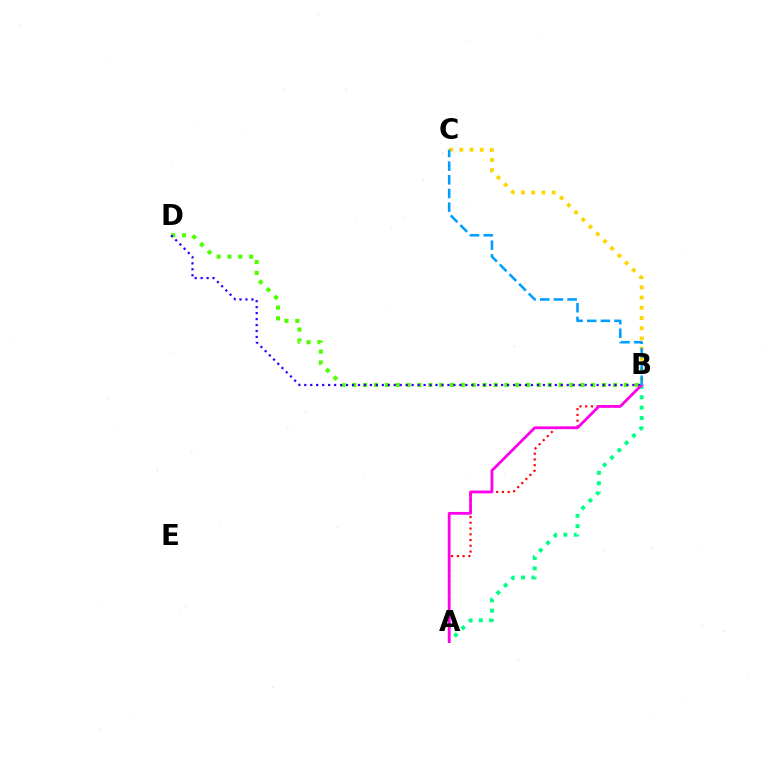{('A', 'B'): [{'color': '#ff0000', 'line_style': 'dotted', 'thickness': 1.56}, {'color': '#00ff86', 'line_style': 'dotted', 'thickness': 2.81}, {'color': '#ff00ed', 'line_style': 'solid', 'thickness': 2.0}], ('B', 'D'): [{'color': '#4fff00', 'line_style': 'dotted', 'thickness': 2.95}, {'color': '#3700ff', 'line_style': 'dotted', 'thickness': 1.62}], ('B', 'C'): [{'color': '#ffd500', 'line_style': 'dotted', 'thickness': 2.78}, {'color': '#009eff', 'line_style': 'dashed', 'thickness': 1.86}]}